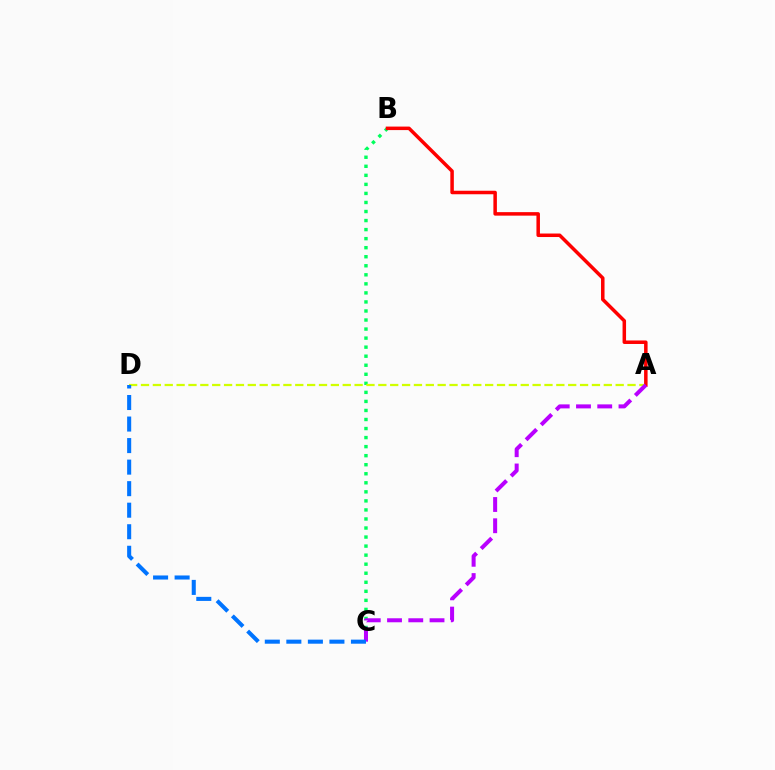{('B', 'C'): [{'color': '#00ff5c', 'line_style': 'dotted', 'thickness': 2.46}], ('A', 'D'): [{'color': '#d1ff00', 'line_style': 'dashed', 'thickness': 1.61}], ('A', 'B'): [{'color': '#ff0000', 'line_style': 'solid', 'thickness': 2.52}], ('A', 'C'): [{'color': '#b900ff', 'line_style': 'dashed', 'thickness': 2.89}], ('C', 'D'): [{'color': '#0074ff', 'line_style': 'dashed', 'thickness': 2.93}]}